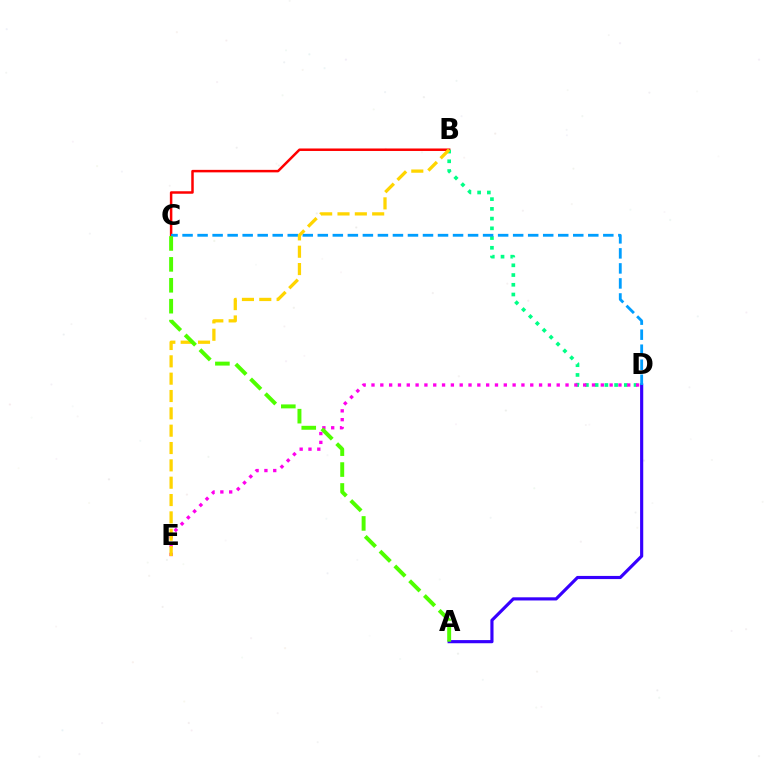{('A', 'D'): [{'color': '#3700ff', 'line_style': 'solid', 'thickness': 2.27}], ('B', 'C'): [{'color': '#ff0000', 'line_style': 'solid', 'thickness': 1.8}], ('B', 'D'): [{'color': '#00ff86', 'line_style': 'dotted', 'thickness': 2.64}], ('C', 'D'): [{'color': '#009eff', 'line_style': 'dashed', 'thickness': 2.04}], ('D', 'E'): [{'color': '#ff00ed', 'line_style': 'dotted', 'thickness': 2.4}], ('B', 'E'): [{'color': '#ffd500', 'line_style': 'dashed', 'thickness': 2.36}], ('A', 'C'): [{'color': '#4fff00', 'line_style': 'dashed', 'thickness': 2.84}]}